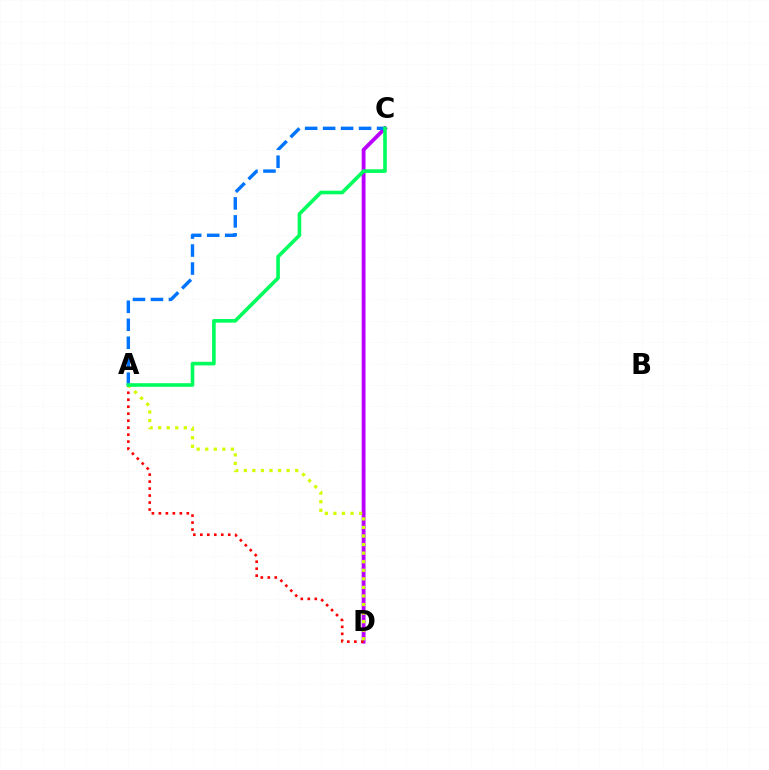{('C', 'D'): [{'color': '#b900ff', 'line_style': 'solid', 'thickness': 2.76}], ('A', 'D'): [{'color': '#ff0000', 'line_style': 'dotted', 'thickness': 1.9}, {'color': '#d1ff00', 'line_style': 'dotted', 'thickness': 2.33}], ('A', 'C'): [{'color': '#0074ff', 'line_style': 'dashed', 'thickness': 2.44}, {'color': '#00ff5c', 'line_style': 'solid', 'thickness': 2.6}]}